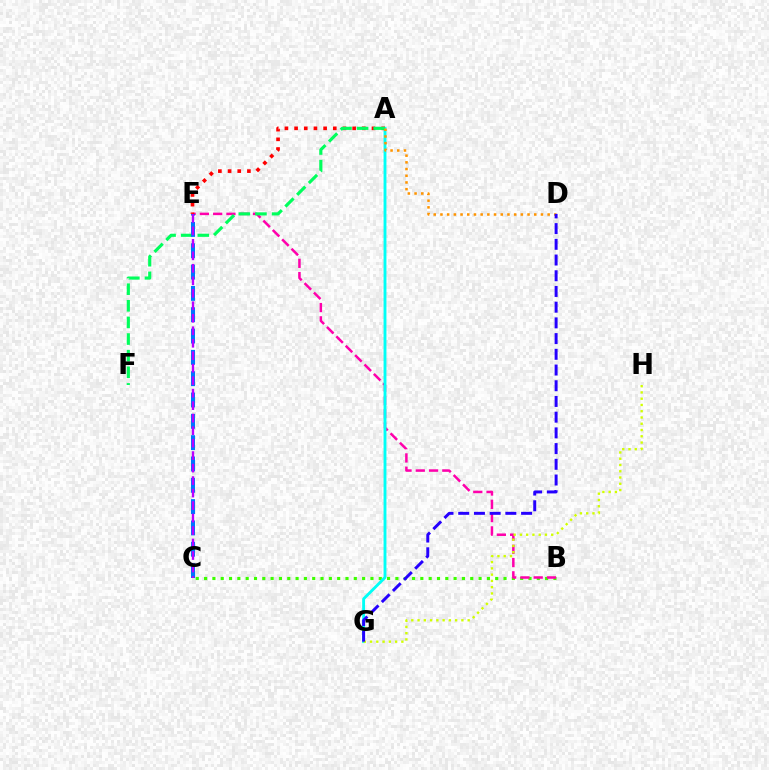{('B', 'C'): [{'color': '#3dff00', 'line_style': 'dotted', 'thickness': 2.26}], ('B', 'E'): [{'color': '#ff00ac', 'line_style': 'dashed', 'thickness': 1.8}], ('A', 'G'): [{'color': '#00fff6', 'line_style': 'solid', 'thickness': 2.06}], ('A', 'E'): [{'color': '#ff0000', 'line_style': 'dotted', 'thickness': 2.63}], ('A', 'F'): [{'color': '#00ff5c', 'line_style': 'dashed', 'thickness': 2.26}], ('G', 'H'): [{'color': '#d1ff00', 'line_style': 'dotted', 'thickness': 1.7}], ('C', 'E'): [{'color': '#0074ff', 'line_style': 'dashed', 'thickness': 2.9}, {'color': '#b900ff', 'line_style': 'dashed', 'thickness': 1.7}], ('A', 'D'): [{'color': '#ff9400', 'line_style': 'dotted', 'thickness': 1.82}], ('D', 'G'): [{'color': '#2500ff', 'line_style': 'dashed', 'thickness': 2.13}]}